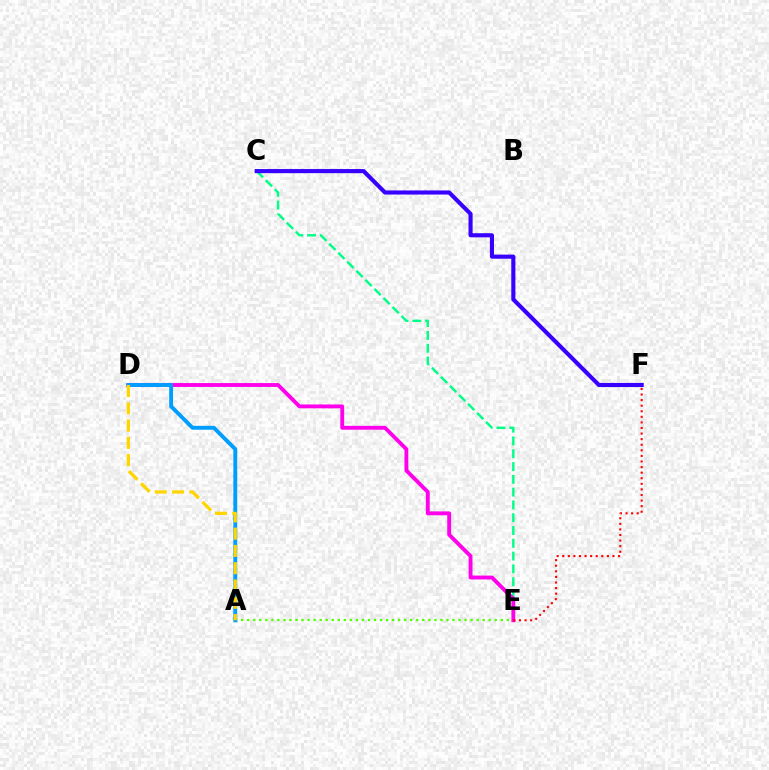{('C', 'E'): [{'color': '#00ff86', 'line_style': 'dashed', 'thickness': 1.74}], ('A', 'E'): [{'color': '#4fff00', 'line_style': 'dotted', 'thickness': 1.64}], ('C', 'F'): [{'color': '#3700ff', 'line_style': 'solid', 'thickness': 2.96}], ('D', 'E'): [{'color': '#ff00ed', 'line_style': 'solid', 'thickness': 2.78}], ('E', 'F'): [{'color': '#ff0000', 'line_style': 'dotted', 'thickness': 1.52}], ('A', 'D'): [{'color': '#009eff', 'line_style': 'solid', 'thickness': 2.8}, {'color': '#ffd500', 'line_style': 'dashed', 'thickness': 2.35}]}